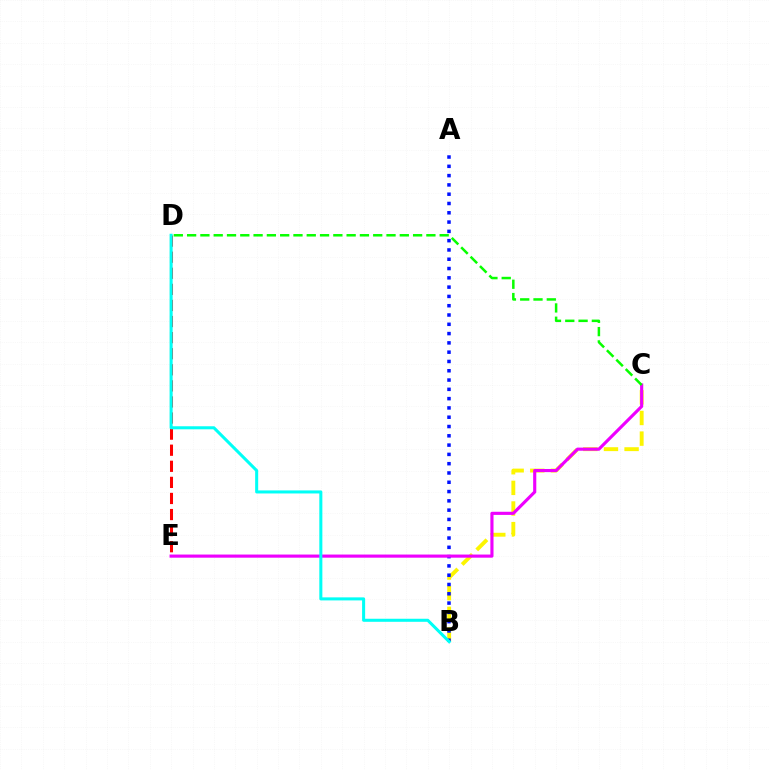{('D', 'E'): [{'color': '#ff0000', 'line_style': 'dashed', 'thickness': 2.19}], ('B', 'C'): [{'color': '#fcf500', 'line_style': 'dashed', 'thickness': 2.8}], ('A', 'B'): [{'color': '#0010ff', 'line_style': 'dotted', 'thickness': 2.52}], ('C', 'E'): [{'color': '#ee00ff', 'line_style': 'solid', 'thickness': 2.26}], ('B', 'D'): [{'color': '#00fff6', 'line_style': 'solid', 'thickness': 2.19}], ('C', 'D'): [{'color': '#08ff00', 'line_style': 'dashed', 'thickness': 1.81}]}